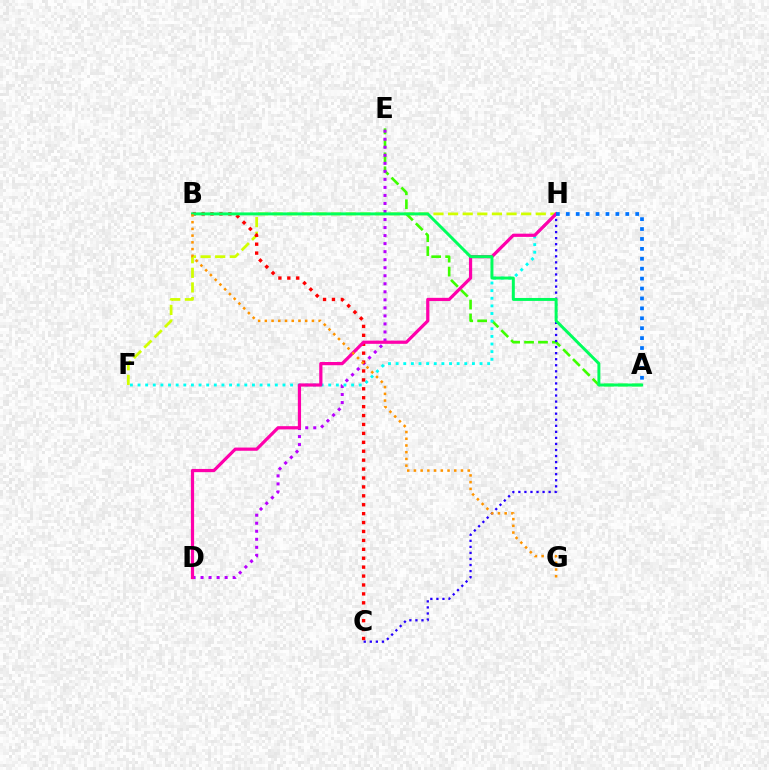{('F', 'H'): [{'color': '#d1ff00', 'line_style': 'dashed', 'thickness': 1.99}, {'color': '#00fff6', 'line_style': 'dotted', 'thickness': 2.07}], ('A', 'E'): [{'color': '#3dff00', 'line_style': 'dashed', 'thickness': 1.89}], ('D', 'E'): [{'color': '#b900ff', 'line_style': 'dotted', 'thickness': 2.18}], ('C', 'H'): [{'color': '#2500ff', 'line_style': 'dotted', 'thickness': 1.64}], ('B', 'C'): [{'color': '#ff0000', 'line_style': 'dotted', 'thickness': 2.42}], ('D', 'H'): [{'color': '#ff00ac', 'line_style': 'solid', 'thickness': 2.31}], ('A', 'B'): [{'color': '#00ff5c', 'line_style': 'solid', 'thickness': 2.13}], ('B', 'G'): [{'color': '#ff9400', 'line_style': 'dotted', 'thickness': 1.83}], ('A', 'H'): [{'color': '#0074ff', 'line_style': 'dotted', 'thickness': 2.69}]}